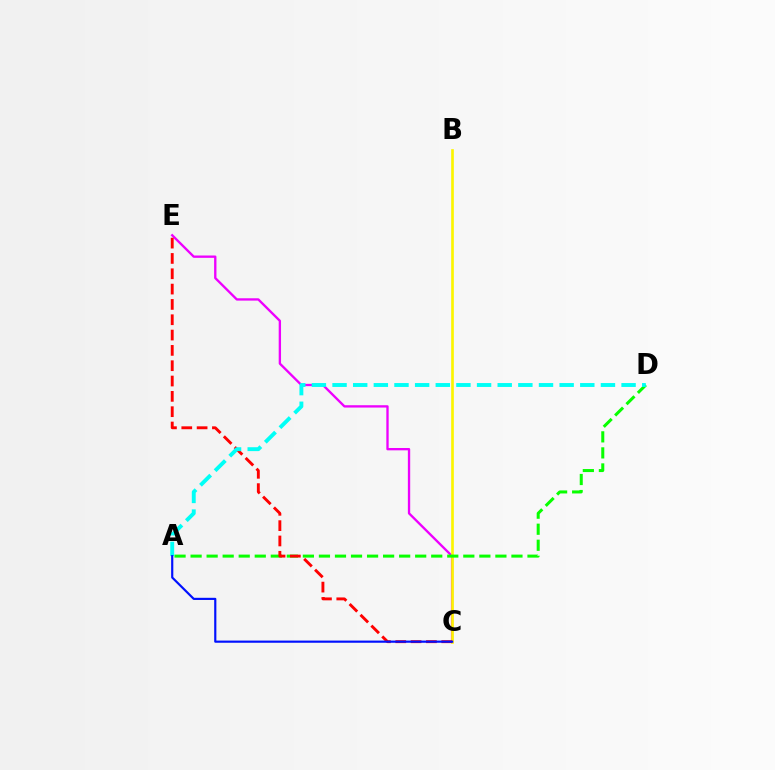{('C', 'E'): [{'color': '#ee00ff', 'line_style': 'solid', 'thickness': 1.68}, {'color': '#ff0000', 'line_style': 'dashed', 'thickness': 2.08}], ('B', 'C'): [{'color': '#fcf500', 'line_style': 'solid', 'thickness': 1.92}], ('A', 'D'): [{'color': '#08ff00', 'line_style': 'dashed', 'thickness': 2.18}, {'color': '#00fff6', 'line_style': 'dashed', 'thickness': 2.8}], ('A', 'C'): [{'color': '#0010ff', 'line_style': 'solid', 'thickness': 1.56}]}